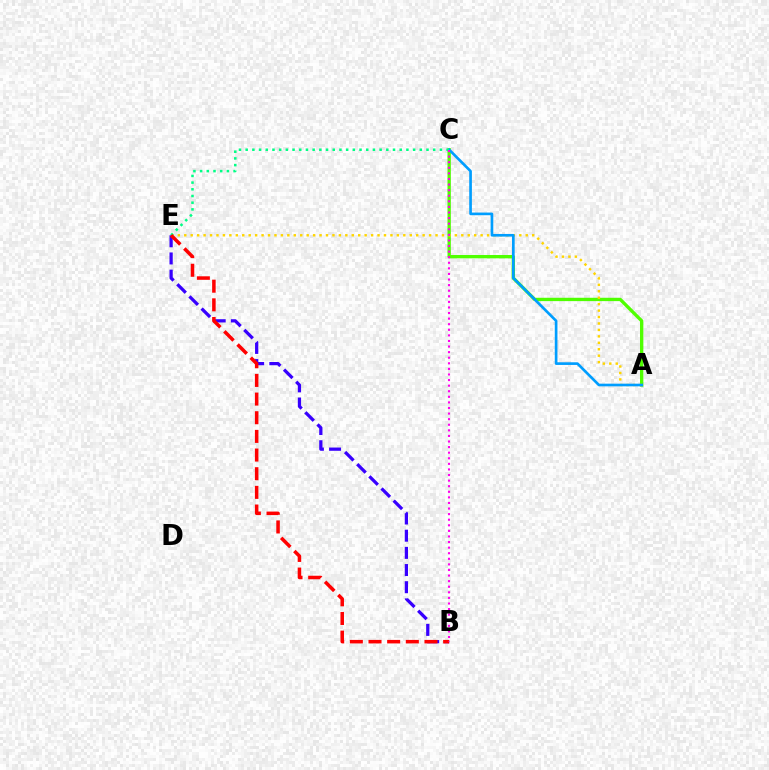{('A', 'C'): [{'color': '#4fff00', 'line_style': 'solid', 'thickness': 2.41}, {'color': '#009eff', 'line_style': 'solid', 'thickness': 1.92}], ('A', 'E'): [{'color': '#ffd500', 'line_style': 'dotted', 'thickness': 1.75}], ('C', 'E'): [{'color': '#00ff86', 'line_style': 'dotted', 'thickness': 1.82}], ('B', 'E'): [{'color': '#3700ff', 'line_style': 'dashed', 'thickness': 2.33}, {'color': '#ff0000', 'line_style': 'dashed', 'thickness': 2.53}], ('B', 'C'): [{'color': '#ff00ed', 'line_style': 'dotted', 'thickness': 1.52}]}